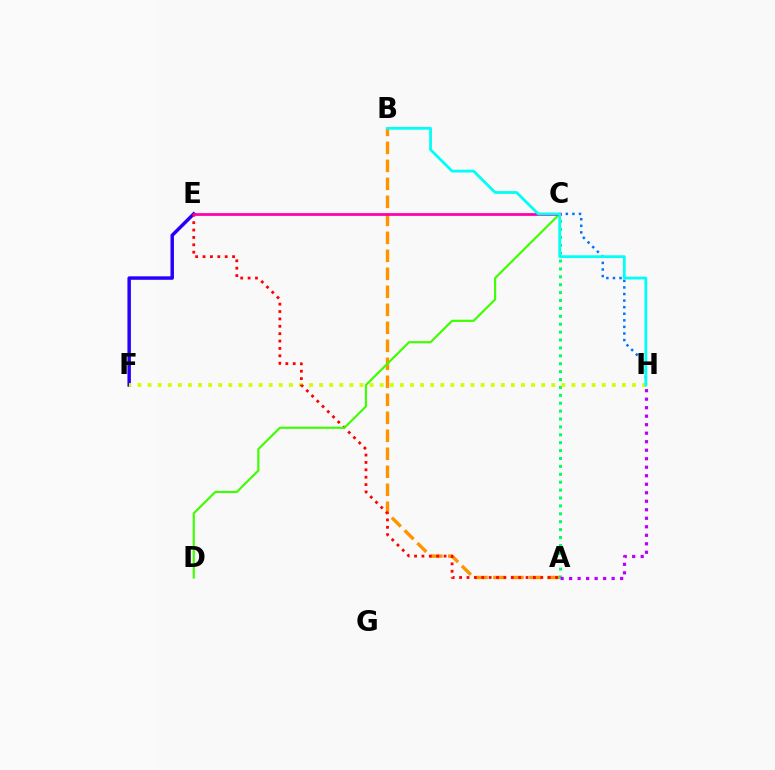{('C', 'H'): [{'color': '#0074ff', 'line_style': 'dotted', 'thickness': 1.79}], ('E', 'F'): [{'color': '#2500ff', 'line_style': 'solid', 'thickness': 2.49}], ('A', 'B'): [{'color': '#ff9400', 'line_style': 'dashed', 'thickness': 2.44}], ('A', 'C'): [{'color': '#00ff5c', 'line_style': 'dotted', 'thickness': 2.15}], ('F', 'H'): [{'color': '#d1ff00', 'line_style': 'dotted', 'thickness': 2.74}], ('A', 'E'): [{'color': '#ff0000', 'line_style': 'dotted', 'thickness': 2.01}], ('C', 'D'): [{'color': '#3dff00', 'line_style': 'solid', 'thickness': 1.56}], ('C', 'E'): [{'color': '#ff00ac', 'line_style': 'solid', 'thickness': 2.0}], ('B', 'H'): [{'color': '#00fff6', 'line_style': 'solid', 'thickness': 2.01}], ('A', 'H'): [{'color': '#b900ff', 'line_style': 'dotted', 'thickness': 2.31}]}